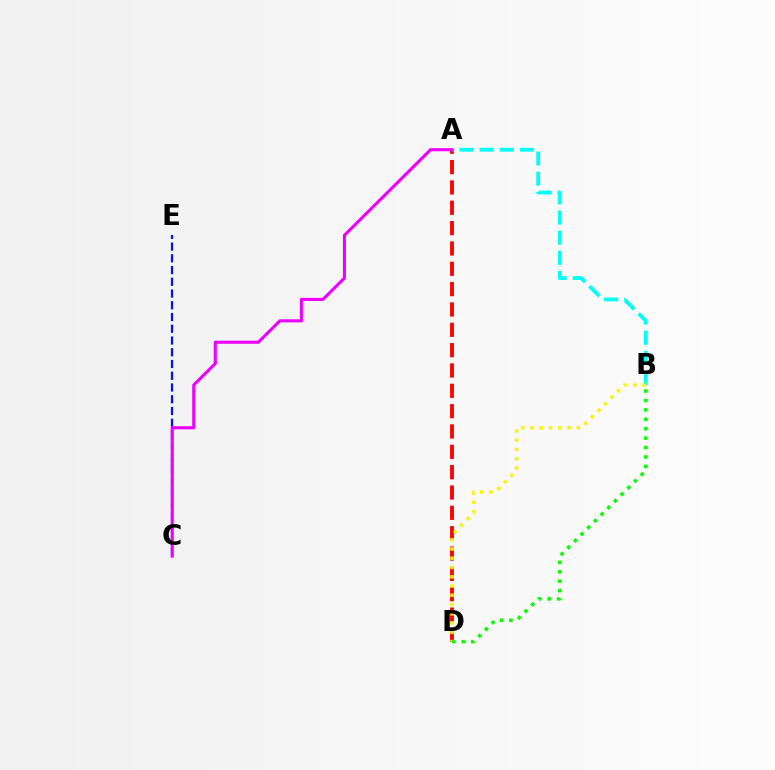{('C', 'E'): [{'color': '#0010ff', 'line_style': 'dashed', 'thickness': 1.6}], ('A', 'D'): [{'color': '#ff0000', 'line_style': 'dashed', 'thickness': 2.76}], ('A', 'B'): [{'color': '#00fff6', 'line_style': 'dashed', 'thickness': 2.73}], ('A', 'C'): [{'color': '#ee00ff', 'line_style': 'solid', 'thickness': 2.23}], ('B', 'D'): [{'color': '#fcf500', 'line_style': 'dotted', 'thickness': 2.52}, {'color': '#08ff00', 'line_style': 'dotted', 'thickness': 2.56}]}